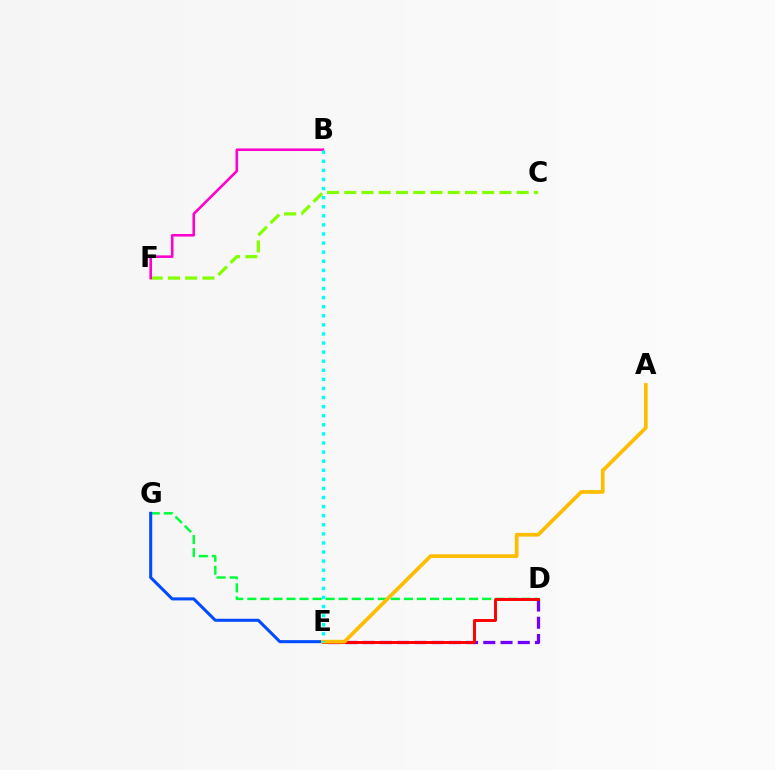{('D', 'E'): [{'color': '#7200ff', 'line_style': 'dashed', 'thickness': 2.34}, {'color': '#ff0000', 'line_style': 'solid', 'thickness': 2.1}], ('D', 'G'): [{'color': '#00ff39', 'line_style': 'dashed', 'thickness': 1.77}], ('C', 'F'): [{'color': '#84ff00', 'line_style': 'dashed', 'thickness': 2.34}], ('B', 'F'): [{'color': '#ff00cf', 'line_style': 'solid', 'thickness': 1.87}], ('E', 'G'): [{'color': '#004bff', 'line_style': 'solid', 'thickness': 2.2}], ('A', 'E'): [{'color': '#ffbd00', 'line_style': 'solid', 'thickness': 2.67}], ('B', 'E'): [{'color': '#00fff6', 'line_style': 'dotted', 'thickness': 2.47}]}